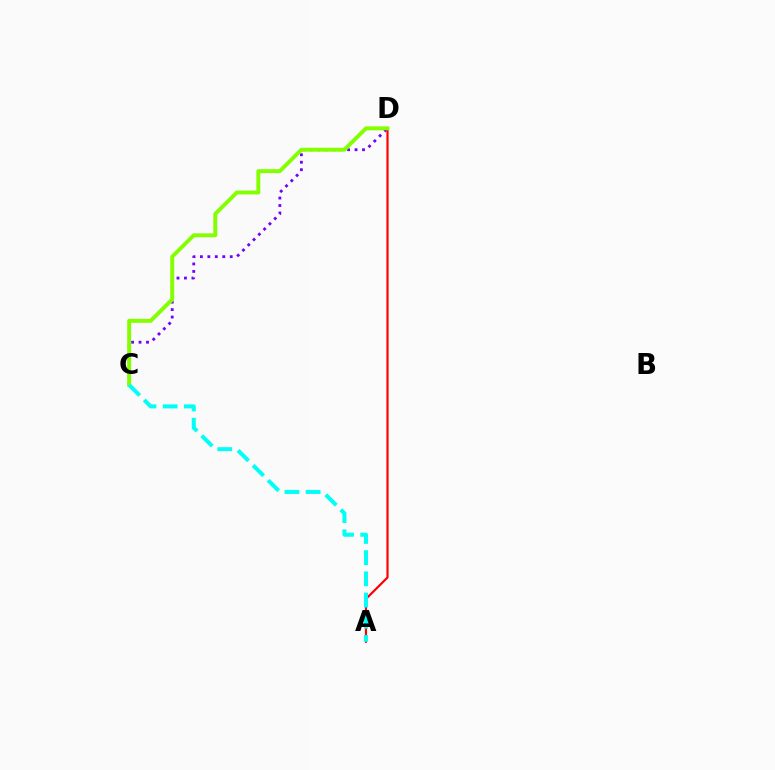{('C', 'D'): [{'color': '#7200ff', 'line_style': 'dotted', 'thickness': 2.03}, {'color': '#84ff00', 'line_style': 'solid', 'thickness': 2.83}], ('A', 'D'): [{'color': '#ff0000', 'line_style': 'solid', 'thickness': 1.57}], ('A', 'C'): [{'color': '#00fff6', 'line_style': 'dashed', 'thickness': 2.88}]}